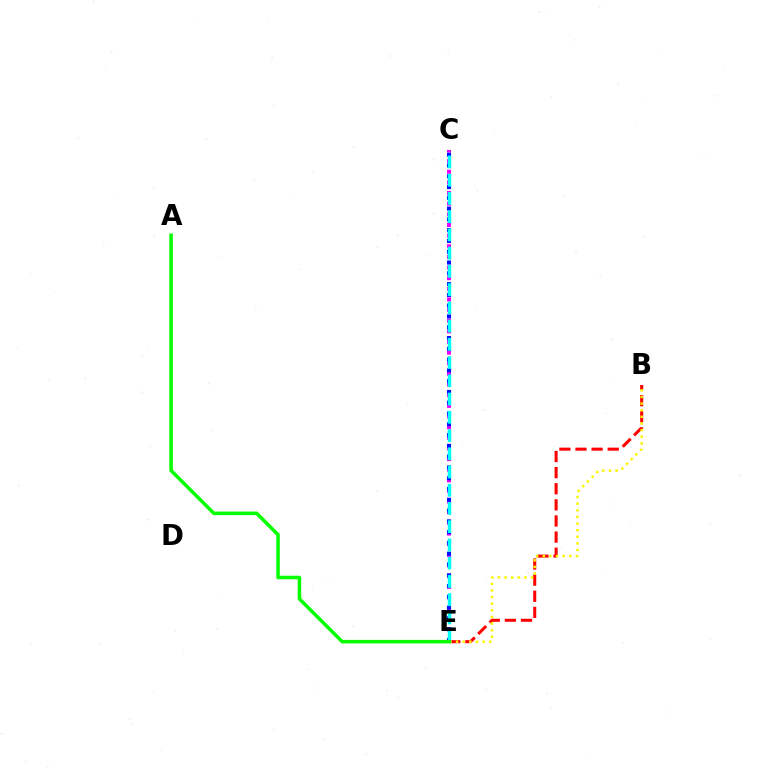{('B', 'E'): [{'color': '#ff0000', 'line_style': 'dashed', 'thickness': 2.19}, {'color': '#fcf500', 'line_style': 'dotted', 'thickness': 1.8}], ('C', 'E'): [{'color': '#ee00ff', 'line_style': 'dotted', 'thickness': 2.89}, {'color': '#0010ff', 'line_style': 'dotted', 'thickness': 2.93}, {'color': '#00fff6', 'line_style': 'dashed', 'thickness': 2.48}], ('A', 'E'): [{'color': '#08ff00', 'line_style': 'solid', 'thickness': 2.55}]}